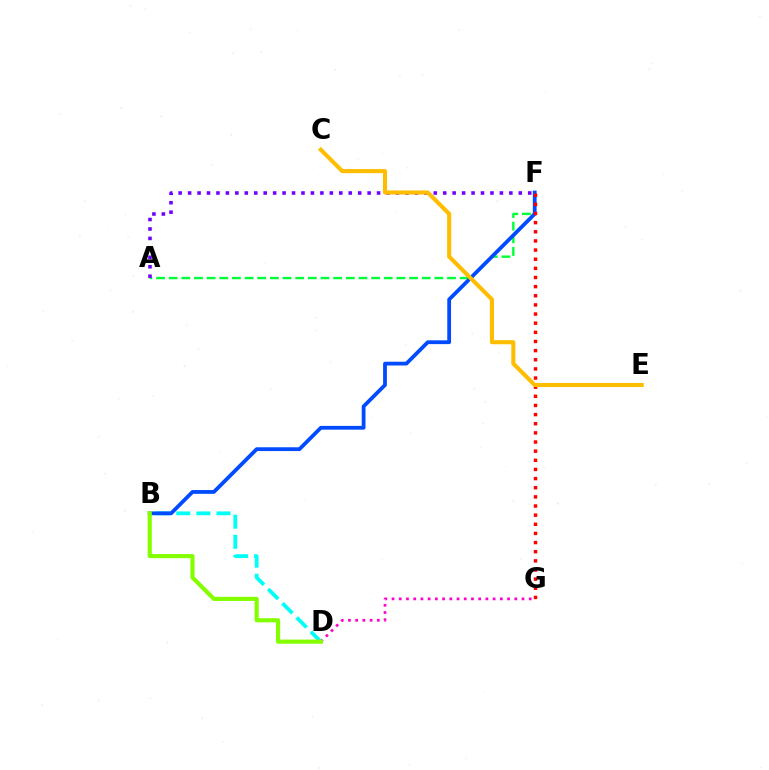{('B', 'D'): [{'color': '#00fff6', 'line_style': 'dashed', 'thickness': 2.73}, {'color': '#84ff00', 'line_style': 'solid', 'thickness': 2.99}], ('A', 'F'): [{'color': '#00ff39', 'line_style': 'dashed', 'thickness': 1.72}, {'color': '#7200ff', 'line_style': 'dotted', 'thickness': 2.57}], ('B', 'F'): [{'color': '#004bff', 'line_style': 'solid', 'thickness': 2.73}], ('F', 'G'): [{'color': '#ff0000', 'line_style': 'dotted', 'thickness': 2.48}], ('C', 'E'): [{'color': '#ffbd00', 'line_style': 'solid', 'thickness': 2.94}], ('D', 'G'): [{'color': '#ff00cf', 'line_style': 'dotted', 'thickness': 1.96}]}